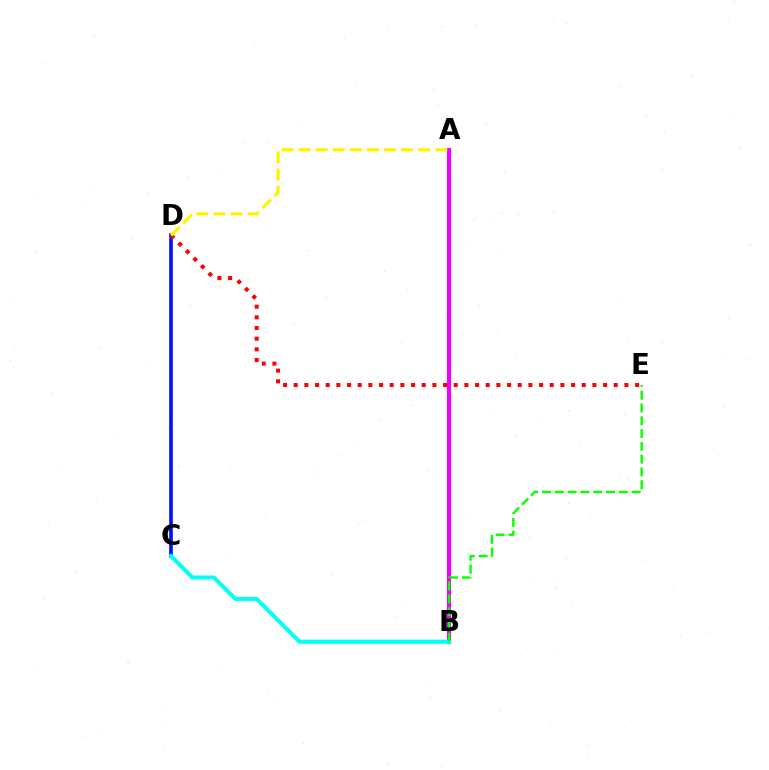{('C', 'D'): [{'color': '#0010ff', 'line_style': 'solid', 'thickness': 2.61}], ('A', 'B'): [{'color': '#ee00ff', 'line_style': 'solid', 'thickness': 2.96}], ('B', 'C'): [{'color': '#00fff6', 'line_style': 'solid', 'thickness': 2.9}], ('D', 'E'): [{'color': '#ff0000', 'line_style': 'dotted', 'thickness': 2.9}], ('A', 'D'): [{'color': '#fcf500', 'line_style': 'dashed', 'thickness': 2.32}], ('B', 'E'): [{'color': '#08ff00', 'line_style': 'dashed', 'thickness': 1.74}]}